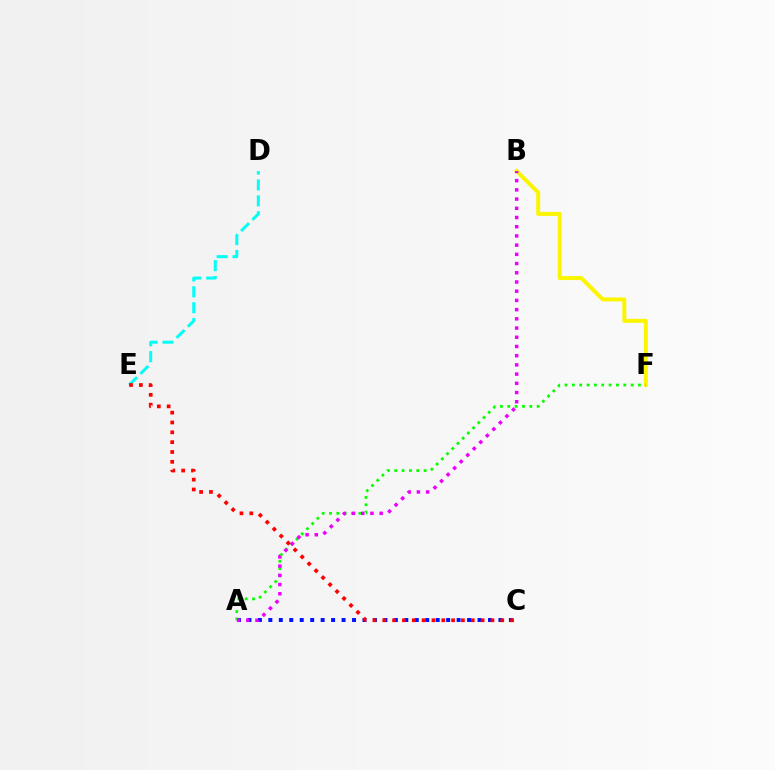{('B', 'F'): [{'color': '#fcf500', 'line_style': 'solid', 'thickness': 2.87}], ('D', 'E'): [{'color': '#00fff6', 'line_style': 'dashed', 'thickness': 2.16}], ('A', 'C'): [{'color': '#0010ff', 'line_style': 'dotted', 'thickness': 2.84}], ('A', 'F'): [{'color': '#08ff00', 'line_style': 'dotted', 'thickness': 1.99}], ('A', 'B'): [{'color': '#ee00ff', 'line_style': 'dotted', 'thickness': 2.5}], ('C', 'E'): [{'color': '#ff0000', 'line_style': 'dotted', 'thickness': 2.67}]}